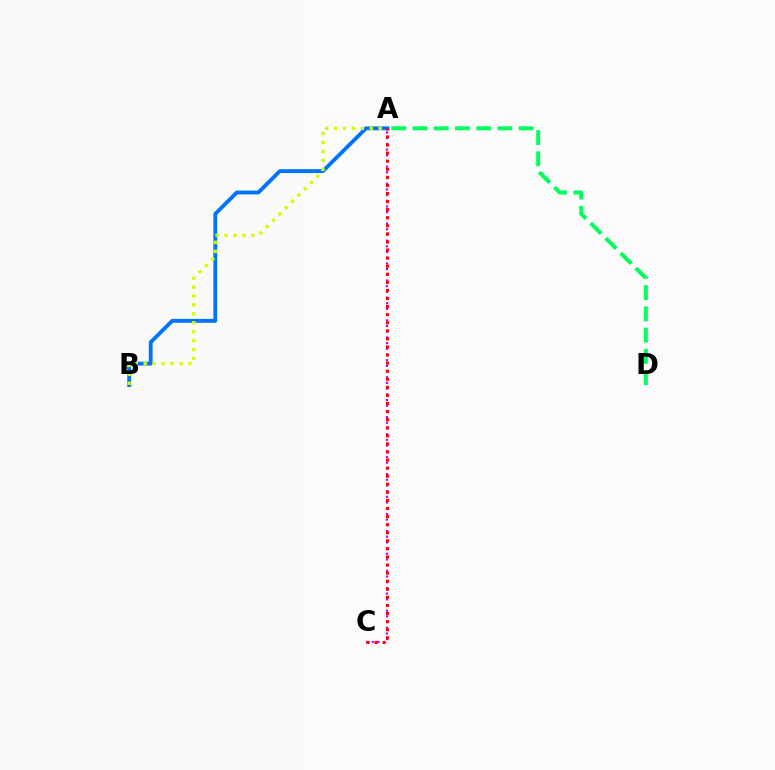{('A', 'B'): [{'color': '#0074ff', 'line_style': 'solid', 'thickness': 2.78}, {'color': '#d1ff00', 'line_style': 'dotted', 'thickness': 2.43}], ('A', 'C'): [{'color': '#b900ff', 'line_style': 'dotted', 'thickness': 1.55}, {'color': '#ff0000', 'line_style': 'dotted', 'thickness': 2.19}], ('A', 'D'): [{'color': '#00ff5c', 'line_style': 'dashed', 'thickness': 2.89}]}